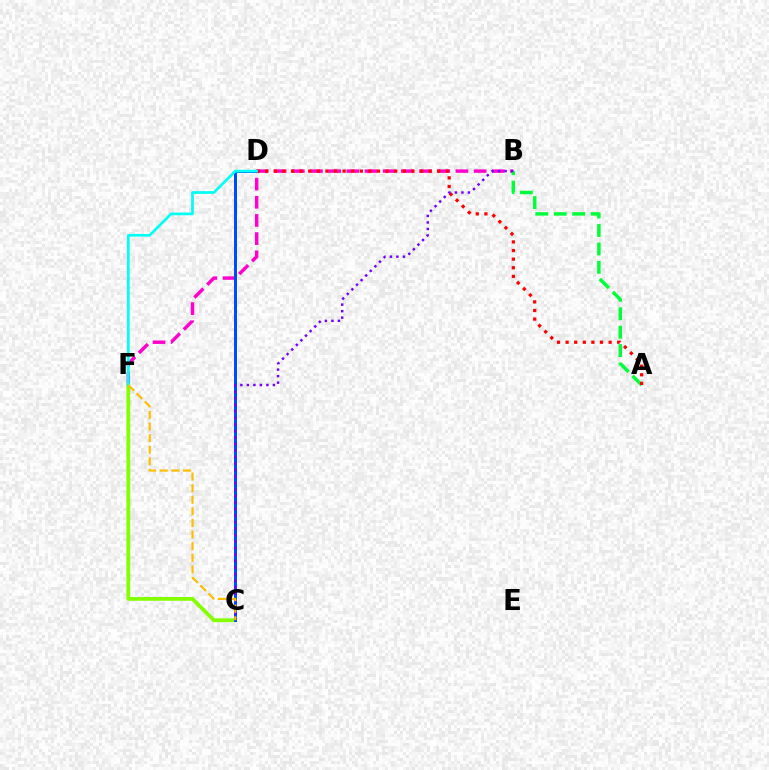{('B', 'F'): [{'color': '#ff00cf', 'line_style': 'dashed', 'thickness': 2.47}], ('C', 'F'): [{'color': '#84ff00', 'line_style': 'solid', 'thickness': 2.71}, {'color': '#ffbd00', 'line_style': 'dashed', 'thickness': 1.58}], ('C', 'D'): [{'color': '#004bff', 'line_style': 'solid', 'thickness': 2.16}], ('A', 'B'): [{'color': '#00ff39', 'line_style': 'dashed', 'thickness': 2.5}], ('A', 'D'): [{'color': '#ff0000', 'line_style': 'dotted', 'thickness': 2.34}], ('D', 'F'): [{'color': '#00fff6', 'line_style': 'solid', 'thickness': 1.96}], ('B', 'C'): [{'color': '#7200ff', 'line_style': 'dotted', 'thickness': 1.77}]}